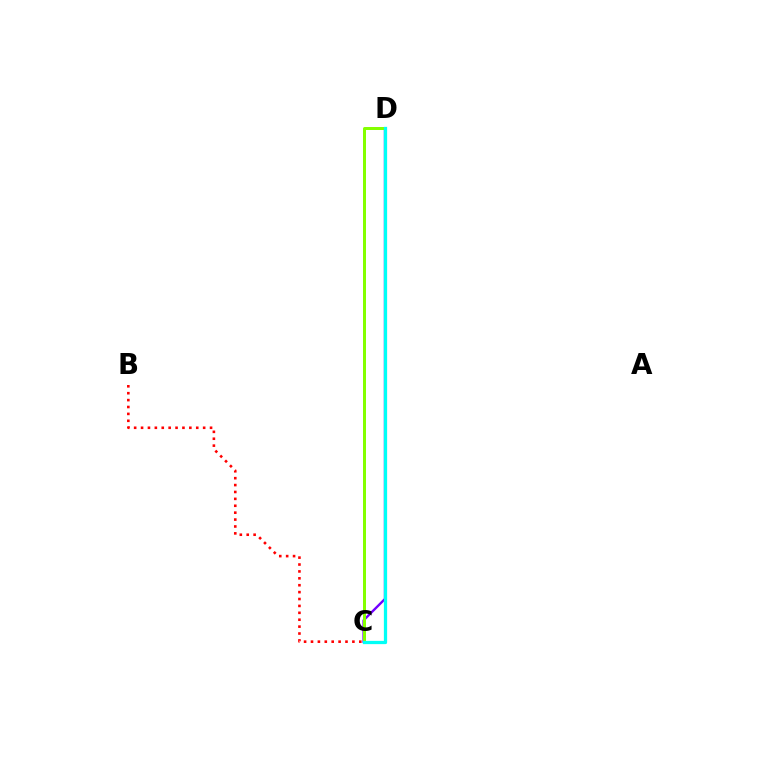{('C', 'D'): [{'color': '#7200ff', 'line_style': 'solid', 'thickness': 1.71}, {'color': '#84ff00', 'line_style': 'solid', 'thickness': 2.15}, {'color': '#00fff6', 'line_style': 'solid', 'thickness': 2.35}], ('B', 'C'): [{'color': '#ff0000', 'line_style': 'dotted', 'thickness': 1.87}]}